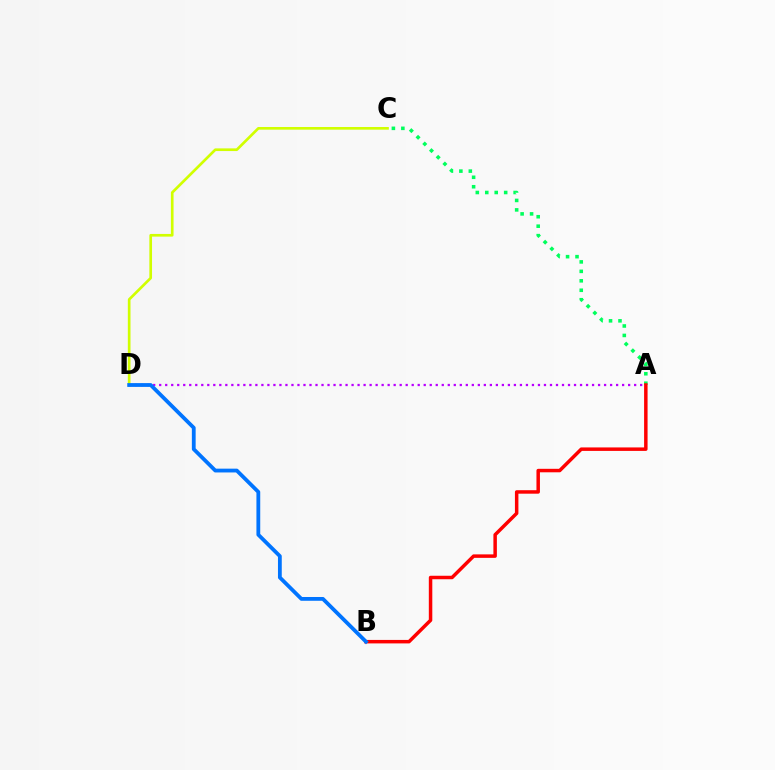{('A', 'C'): [{'color': '#00ff5c', 'line_style': 'dotted', 'thickness': 2.57}], ('A', 'B'): [{'color': '#ff0000', 'line_style': 'solid', 'thickness': 2.51}], ('A', 'D'): [{'color': '#b900ff', 'line_style': 'dotted', 'thickness': 1.63}], ('C', 'D'): [{'color': '#d1ff00', 'line_style': 'solid', 'thickness': 1.93}], ('B', 'D'): [{'color': '#0074ff', 'line_style': 'solid', 'thickness': 2.73}]}